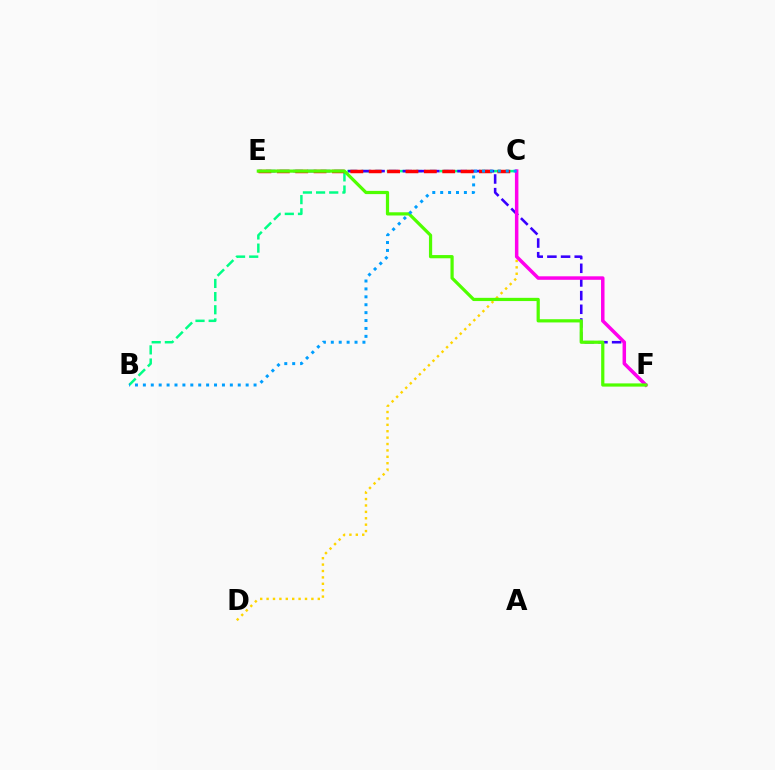{('B', 'C'): [{'color': '#00ff86', 'line_style': 'dashed', 'thickness': 1.79}, {'color': '#009eff', 'line_style': 'dotted', 'thickness': 2.15}], ('E', 'F'): [{'color': '#3700ff', 'line_style': 'dashed', 'thickness': 1.86}, {'color': '#4fff00', 'line_style': 'solid', 'thickness': 2.32}], ('C', 'E'): [{'color': '#ff0000', 'line_style': 'dashed', 'thickness': 2.5}], ('C', 'D'): [{'color': '#ffd500', 'line_style': 'dotted', 'thickness': 1.74}], ('C', 'F'): [{'color': '#ff00ed', 'line_style': 'solid', 'thickness': 2.51}]}